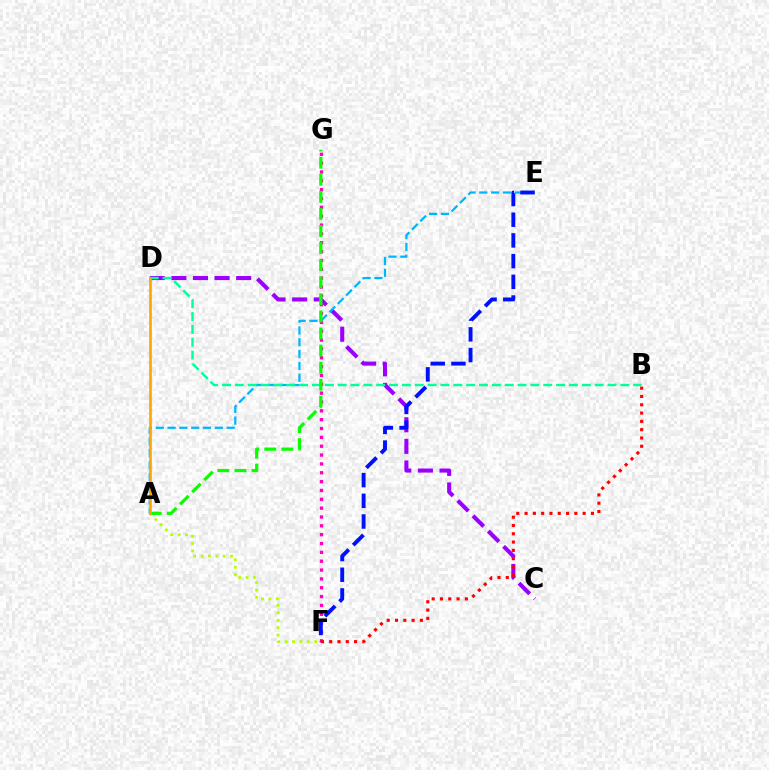{('C', 'D'): [{'color': '#9b00ff', 'line_style': 'dashed', 'thickness': 2.94}], ('A', 'E'): [{'color': '#00b5ff', 'line_style': 'dashed', 'thickness': 1.6}], ('F', 'G'): [{'color': '#ff00bd', 'line_style': 'dotted', 'thickness': 2.4}], ('E', 'F'): [{'color': '#0010ff', 'line_style': 'dashed', 'thickness': 2.81}], ('B', 'D'): [{'color': '#00ff9d', 'line_style': 'dashed', 'thickness': 1.75}], ('A', 'F'): [{'color': '#b3ff00', 'line_style': 'dotted', 'thickness': 2.0}], ('B', 'F'): [{'color': '#ff0000', 'line_style': 'dotted', 'thickness': 2.25}], ('A', 'G'): [{'color': '#08ff00', 'line_style': 'dashed', 'thickness': 2.32}], ('A', 'D'): [{'color': '#ffa500', 'line_style': 'solid', 'thickness': 1.9}]}